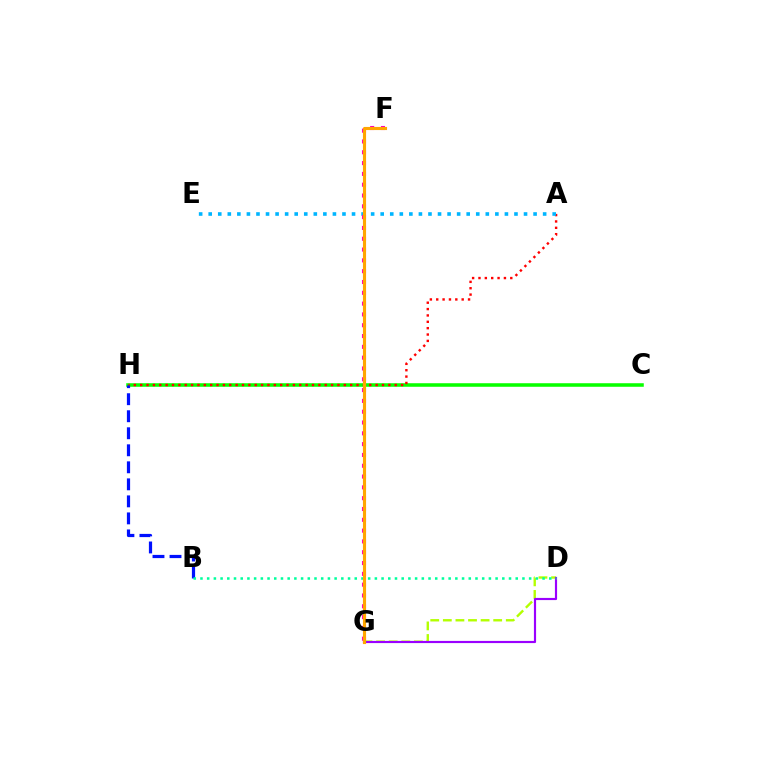{('C', 'H'): [{'color': '#08ff00', 'line_style': 'solid', 'thickness': 2.55}], ('D', 'G'): [{'color': '#b3ff00', 'line_style': 'dashed', 'thickness': 1.71}, {'color': '#9b00ff', 'line_style': 'solid', 'thickness': 1.56}], ('A', 'H'): [{'color': '#ff0000', 'line_style': 'dotted', 'thickness': 1.73}], ('B', 'H'): [{'color': '#0010ff', 'line_style': 'dashed', 'thickness': 2.31}], ('A', 'E'): [{'color': '#00b5ff', 'line_style': 'dotted', 'thickness': 2.6}], ('F', 'G'): [{'color': '#ff00bd', 'line_style': 'dotted', 'thickness': 2.94}, {'color': '#ffa500', 'line_style': 'solid', 'thickness': 2.25}], ('B', 'D'): [{'color': '#00ff9d', 'line_style': 'dotted', 'thickness': 1.82}]}